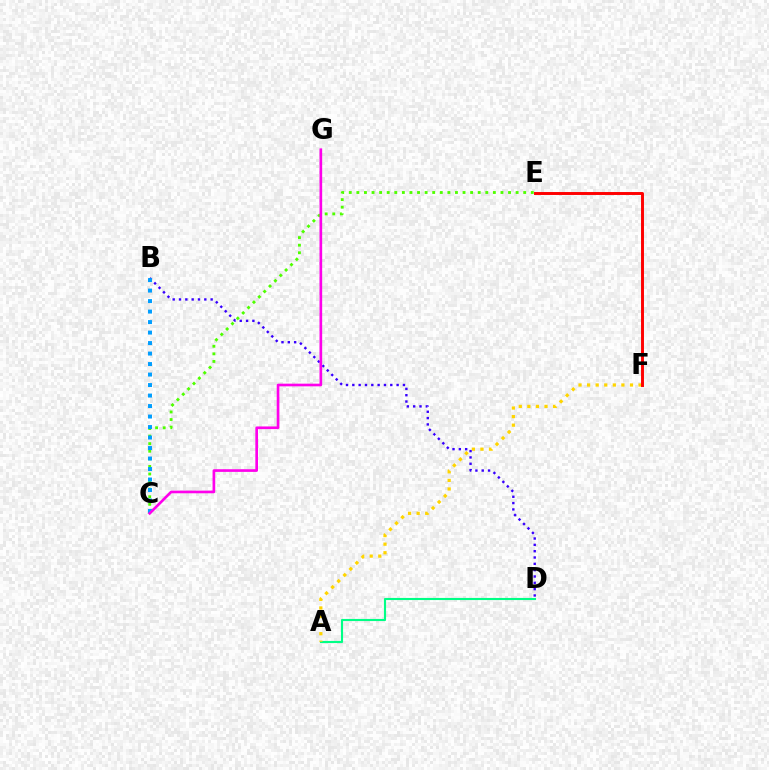{('A', 'D'): [{'color': '#00ff86', 'line_style': 'solid', 'thickness': 1.53}], ('A', 'F'): [{'color': '#ffd500', 'line_style': 'dotted', 'thickness': 2.33}], ('C', 'E'): [{'color': '#4fff00', 'line_style': 'dotted', 'thickness': 2.06}], ('B', 'D'): [{'color': '#3700ff', 'line_style': 'dotted', 'thickness': 1.72}], ('B', 'C'): [{'color': '#009eff', 'line_style': 'dotted', 'thickness': 2.85}], ('C', 'G'): [{'color': '#ff00ed', 'line_style': 'solid', 'thickness': 1.92}], ('E', 'F'): [{'color': '#ff0000', 'line_style': 'solid', 'thickness': 2.11}]}